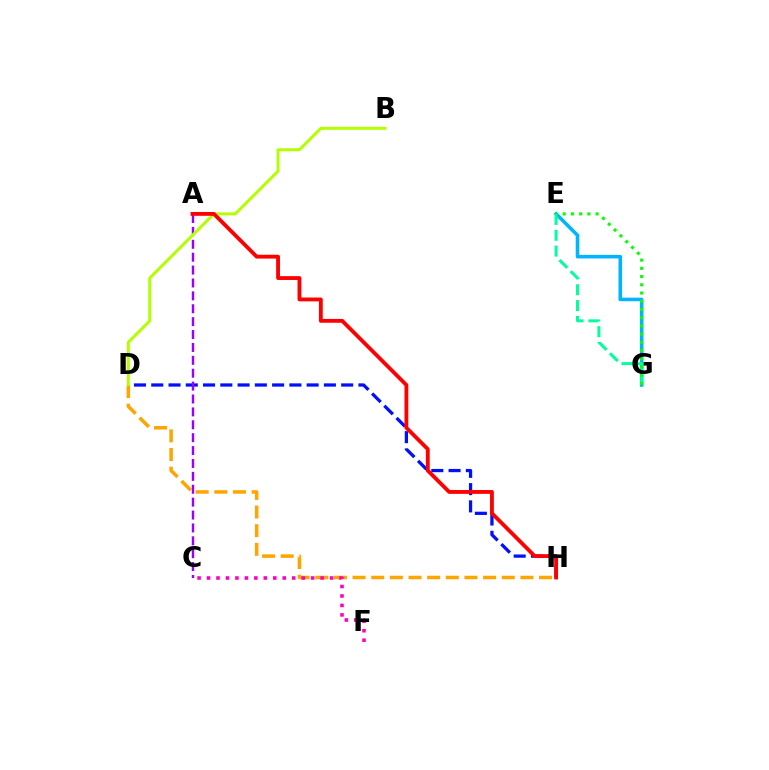{('D', 'H'): [{'color': '#ffa500', 'line_style': 'dashed', 'thickness': 2.53}, {'color': '#0010ff', 'line_style': 'dashed', 'thickness': 2.35}], ('C', 'F'): [{'color': '#ff00bd', 'line_style': 'dotted', 'thickness': 2.57}], ('E', 'G'): [{'color': '#00b5ff', 'line_style': 'solid', 'thickness': 2.57}, {'color': '#00ff9d', 'line_style': 'dashed', 'thickness': 2.15}, {'color': '#08ff00', 'line_style': 'dotted', 'thickness': 2.23}], ('A', 'C'): [{'color': '#9b00ff', 'line_style': 'dashed', 'thickness': 1.75}], ('B', 'D'): [{'color': '#b3ff00', 'line_style': 'solid', 'thickness': 2.14}], ('A', 'H'): [{'color': '#ff0000', 'line_style': 'solid', 'thickness': 2.76}]}